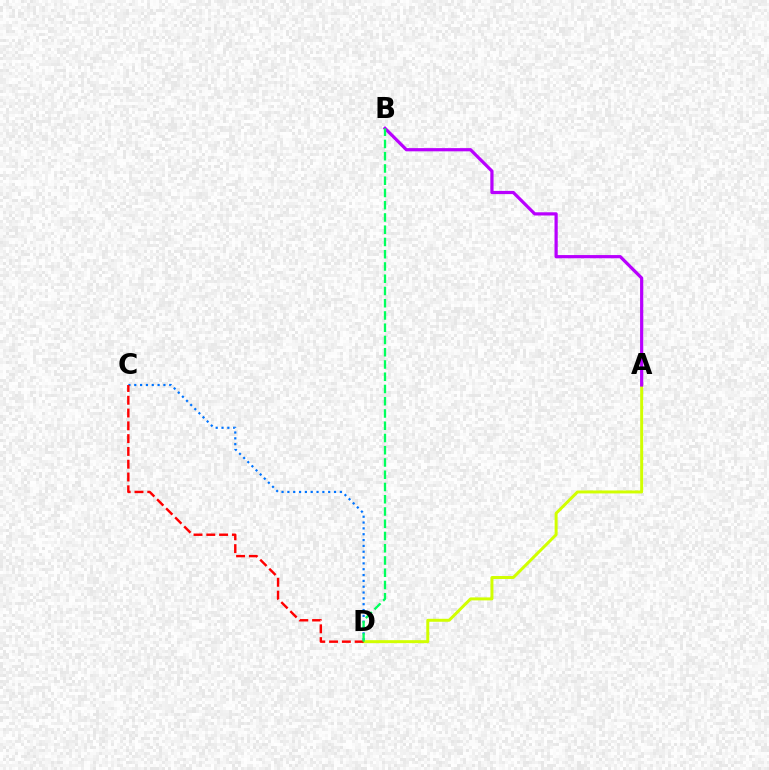{('A', 'D'): [{'color': '#d1ff00', 'line_style': 'solid', 'thickness': 2.14}], ('C', 'D'): [{'color': '#0074ff', 'line_style': 'dotted', 'thickness': 1.58}, {'color': '#ff0000', 'line_style': 'dashed', 'thickness': 1.74}], ('A', 'B'): [{'color': '#b900ff', 'line_style': 'solid', 'thickness': 2.31}], ('B', 'D'): [{'color': '#00ff5c', 'line_style': 'dashed', 'thickness': 1.66}]}